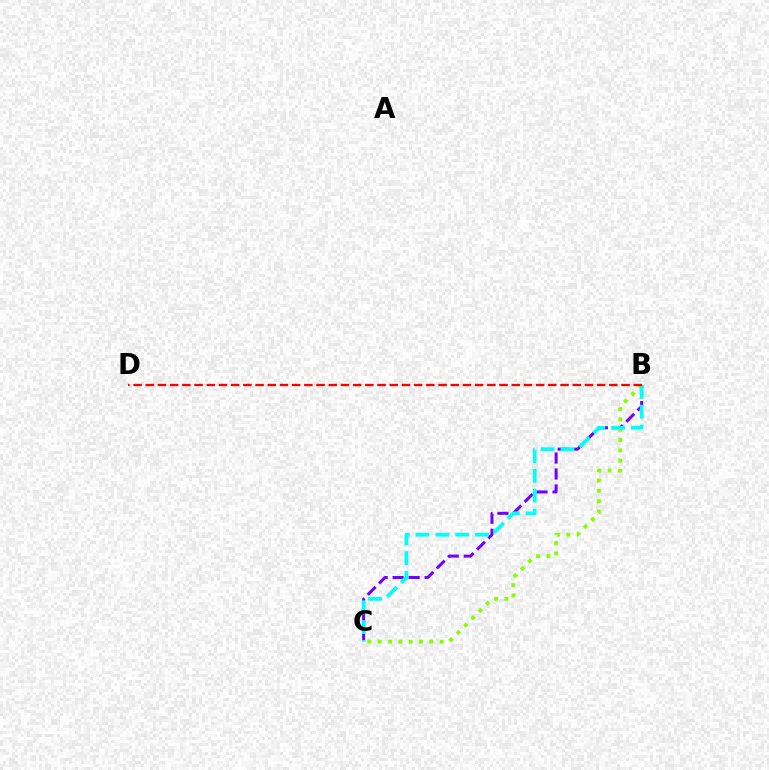{('B', 'C'): [{'color': '#7200ff', 'line_style': 'dashed', 'thickness': 2.17}, {'color': '#84ff00', 'line_style': 'dotted', 'thickness': 2.8}, {'color': '#00fff6', 'line_style': 'dashed', 'thickness': 2.69}], ('B', 'D'): [{'color': '#ff0000', 'line_style': 'dashed', 'thickness': 1.66}]}